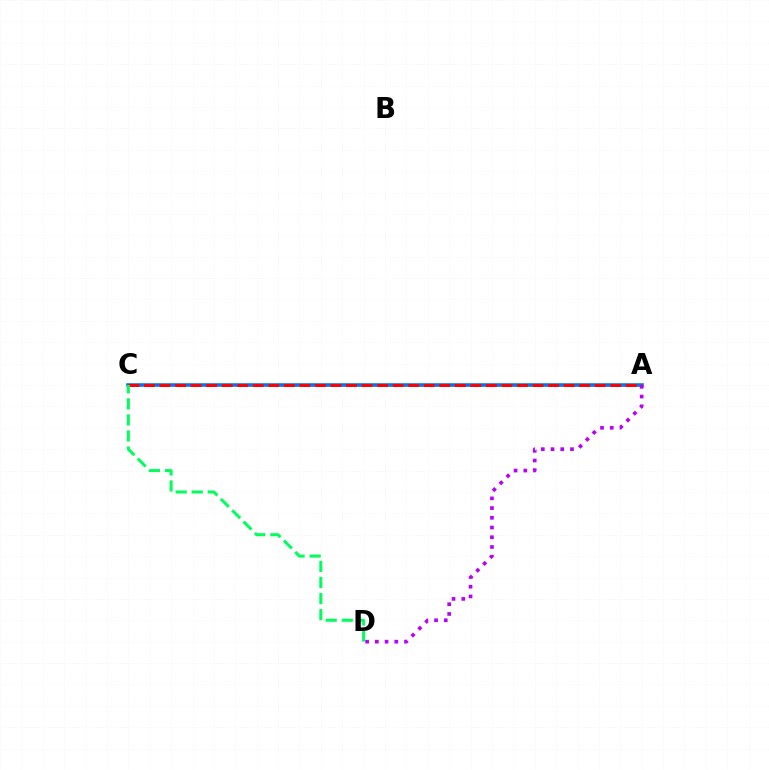{('A', 'C'): [{'color': '#d1ff00', 'line_style': 'dashed', 'thickness': 2.08}, {'color': '#0074ff', 'line_style': 'solid', 'thickness': 2.56}, {'color': '#ff0000', 'line_style': 'dashed', 'thickness': 2.11}], ('C', 'D'): [{'color': '#00ff5c', 'line_style': 'dashed', 'thickness': 2.18}], ('A', 'D'): [{'color': '#b900ff', 'line_style': 'dotted', 'thickness': 2.64}]}